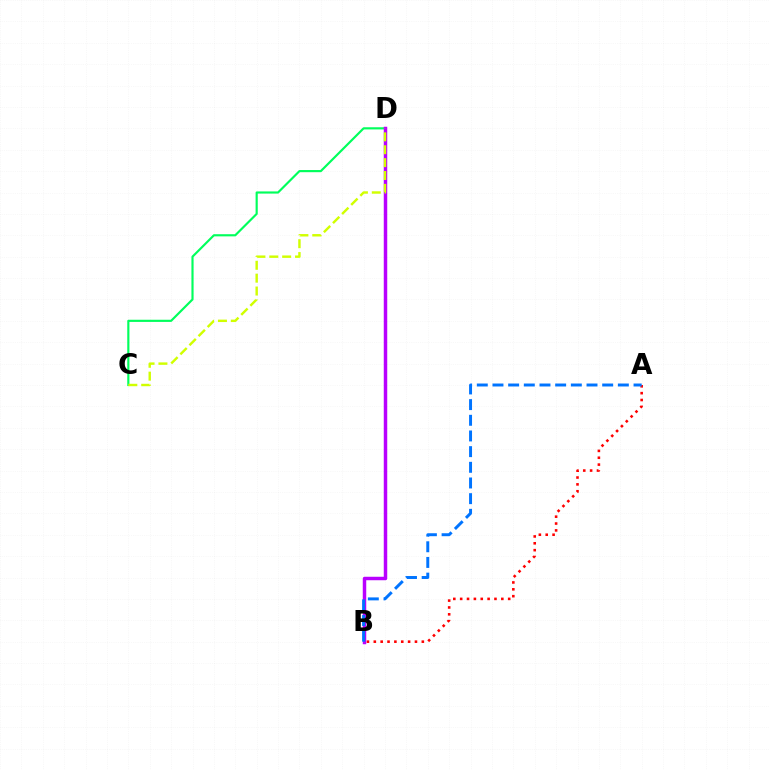{('C', 'D'): [{'color': '#00ff5c', 'line_style': 'solid', 'thickness': 1.55}, {'color': '#d1ff00', 'line_style': 'dashed', 'thickness': 1.75}], ('B', 'D'): [{'color': '#b900ff', 'line_style': 'solid', 'thickness': 2.5}], ('A', 'B'): [{'color': '#ff0000', 'line_style': 'dotted', 'thickness': 1.86}, {'color': '#0074ff', 'line_style': 'dashed', 'thickness': 2.13}]}